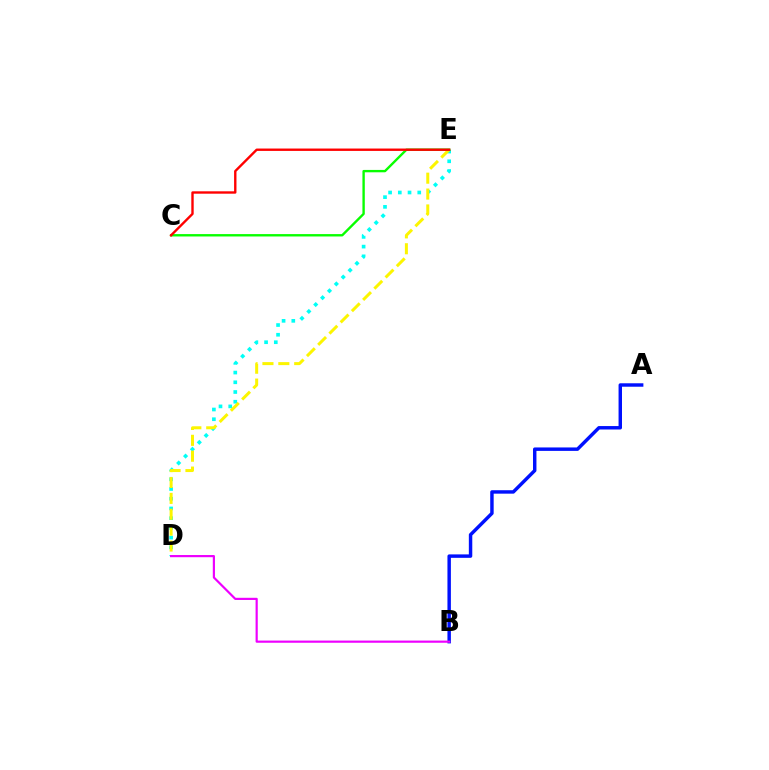{('D', 'E'): [{'color': '#00fff6', 'line_style': 'dotted', 'thickness': 2.64}, {'color': '#fcf500', 'line_style': 'dashed', 'thickness': 2.16}], ('C', 'E'): [{'color': '#08ff00', 'line_style': 'solid', 'thickness': 1.71}, {'color': '#ff0000', 'line_style': 'solid', 'thickness': 1.71}], ('A', 'B'): [{'color': '#0010ff', 'line_style': 'solid', 'thickness': 2.48}], ('B', 'D'): [{'color': '#ee00ff', 'line_style': 'solid', 'thickness': 1.57}]}